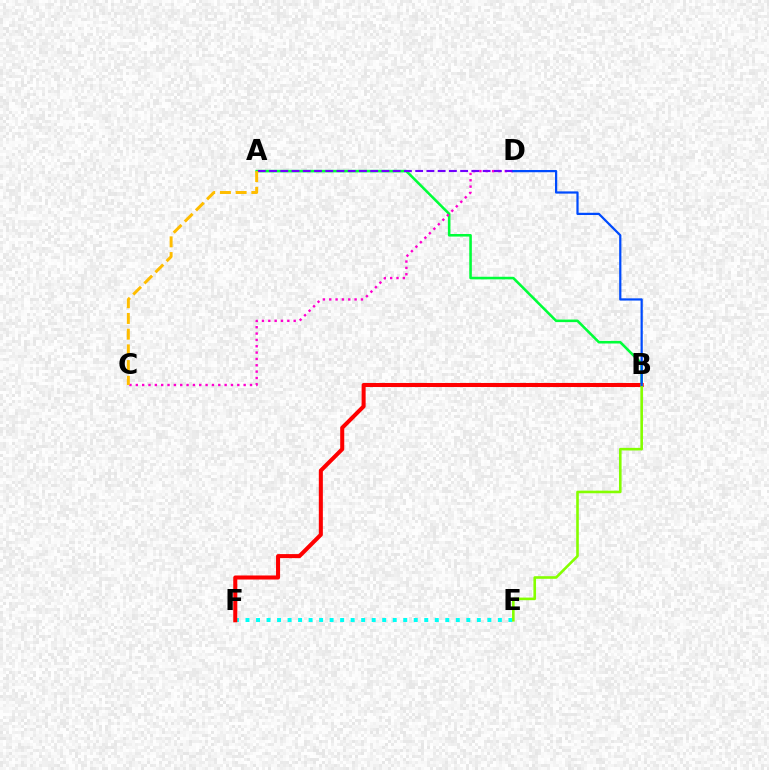{('E', 'F'): [{'color': '#00fff6', 'line_style': 'dotted', 'thickness': 2.86}], ('A', 'B'): [{'color': '#00ff39', 'line_style': 'solid', 'thickness': 1.85}], ('C', 'D'): [{'color': '#ff00cf', 'line_style': 'dotted', 'thickness': 1.72}], ('A', 'D'): [{'color': '#7200ff', 'line_style': 'dashed', 'thickness': 1.53}], ('B', 'F'): [{'color': '#ff0000', 'line_style': 'solid', 'thickness': 2.91}], ('A', 'C'): [{'color': '#ffbd00', 'line_style': 'dashed', 'thickness': 2.14}], ('B', 'E'): [{'color': '#84ff00', 'line_style': 'solid', 'thickness': 1.88}], ('B', 'D'): [{'color': '#004bff', 'line_style': 'solid', 'thickness': 1.61}]}